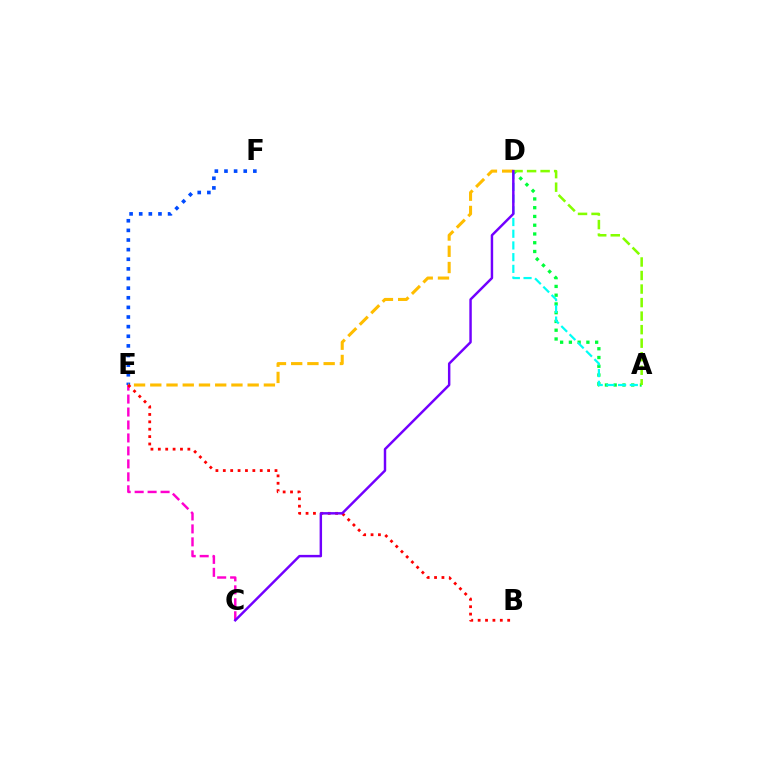{('C', 'E'): [{'color': '#ff00cf', 'line_style': 'dashed', 'thickness': 1.76}], ('E', 'F'): [{'color': '#004bff', 'line_style': 'dotted', 'thickness': 2.62}], ('A', 'D'): [{'color': '#00ff39', 'line_style': 'dotted', 'thickness': 2.38}, {'color': '#00fff6', 'line_style': 'dashed', 'thickness': 1.59}, {'color': '#84ff00', 'line_style': 'dashed', 'thickness': 1.84}], ('D', 'E'): [{'color': '#ffbd00', 'line_style': 'dashed', 'thickness': 2.2}], ('B', 'E'): [{'color': '#ff0000', 'line_style': 'dotted', 'thickness': 2.01}], ('C', 'D'): [{'color': '#7200ff', 'line_style': 'solid', 'thickness': 1.77}]}